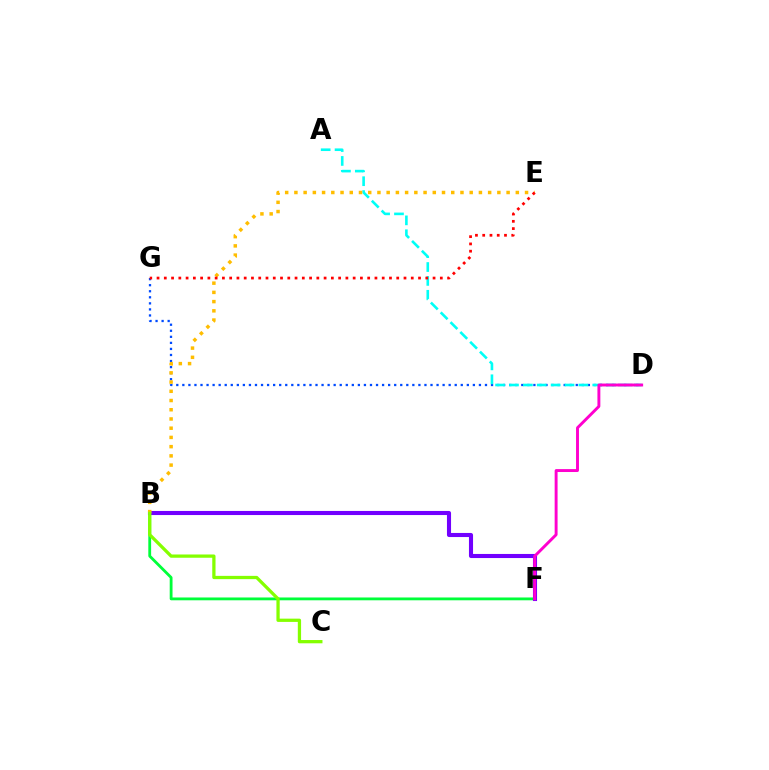{('B', 'F'): [{'color': '#00ff39', 'line_style': 'solid', 'thickness': 2.03}, {'color': '#7200ff', 'line_style': 'solid', 'thickness': 2.94}], ('D', 'G'): [{'color': '#004bff', 'line_style': 'dotted', 'thickness': 1.64}], ('A', 'D'): [{'color': '#00fff6', 'line_style': 'dashed', 'thickness': 1.89}], ('B', 'E'): [{'color': '#ffbd00', 'line_style': 'dotted', 'thickness': 2.51}], ('D', 'F'): [{'color': '#ff00cf', 'line_style': 'solid', 'thickness': 2.1}], ('B', 'C'): [{'color': '#84ff00', 'line_style': 'solid', 'thickness': 2.35}], ('E', 'G'): [{'color': '#ff0000', 'line_style': 'dotted', 'thickness': 1.97}]}